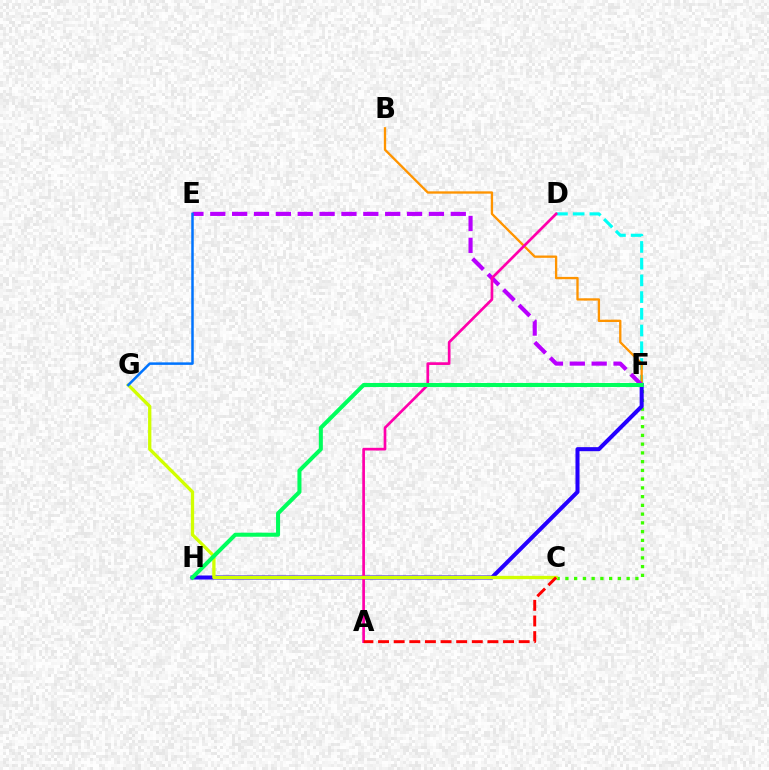{('D', 'F'): [{'color': '#00fff6', 'line_style': 'dashed', 'thickness': 2.27}], ('B', 'F'): [{'color': '#ff9400', 'line_style': 'solid', 'thickness': 1.67}], ('E', 'F'): [{'color': '#b900ff', 'line_style': 'dashed', 'thickness': 2.97}], ('C', 'F'): [{'color': '#3dff00', 'line_style': 'dotted', 'thickness': 2.38}], ('F', 'H'): [{'color': '#2500ff', 'line_style': 'solid', 'thickness': 2.91}, {'color': '#00ff5c', 'line_style': 'solid', 'thickness': 2.91}], ('A', 'D'): [{'color': '#ff00ac', 'line_style': 'solid', 'thickness': 1.94}], ('C', 'G'): [{'color': '#d1ff00', 'line_style': 'solid', 'thickness': 2.38}], ('E', 'G'): [{'color': '#0074ff', 'line_style': 'solid', 'thickness': 1.8}], ('A', 'C'): [{'color': '#ff0000', 'line_style': 'dashed', 'thickness': 2.12}]}